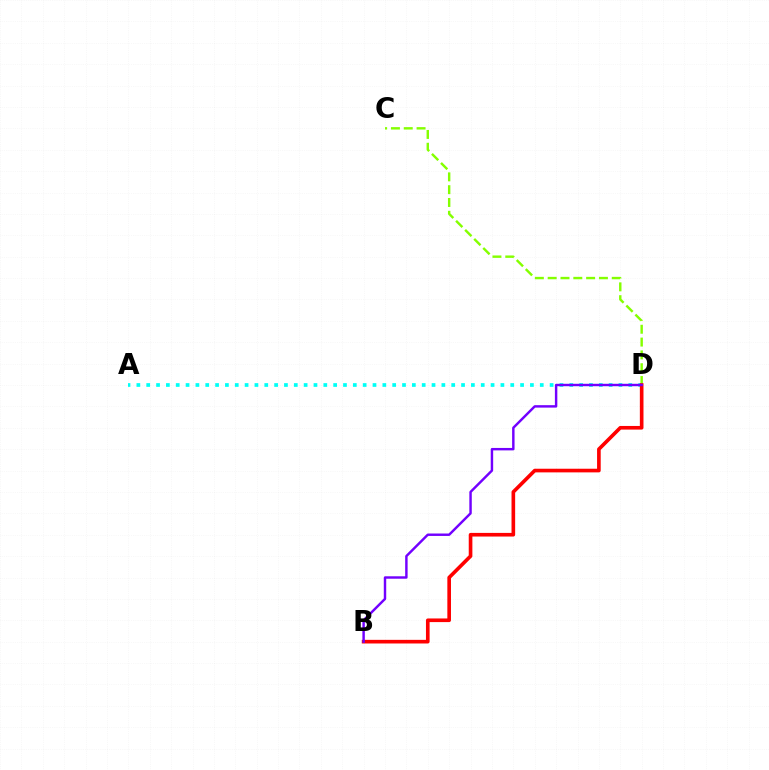{('C', 'D'): [{'color': '#84ff00', 'line_style': 'dashed', 'thickness': 1.74}], ('A', 'D'): [{'color': '#00fff6', 'line_style': 'dotted', 'thickness': 2.67}], ('B', 'D'): [{'color': '#ff0000', 'line_style': 'solid', 'thickness': 2.62}, {'color': '#7200ff', 'line_style': 'solid', 'thickness': 1.76}]}